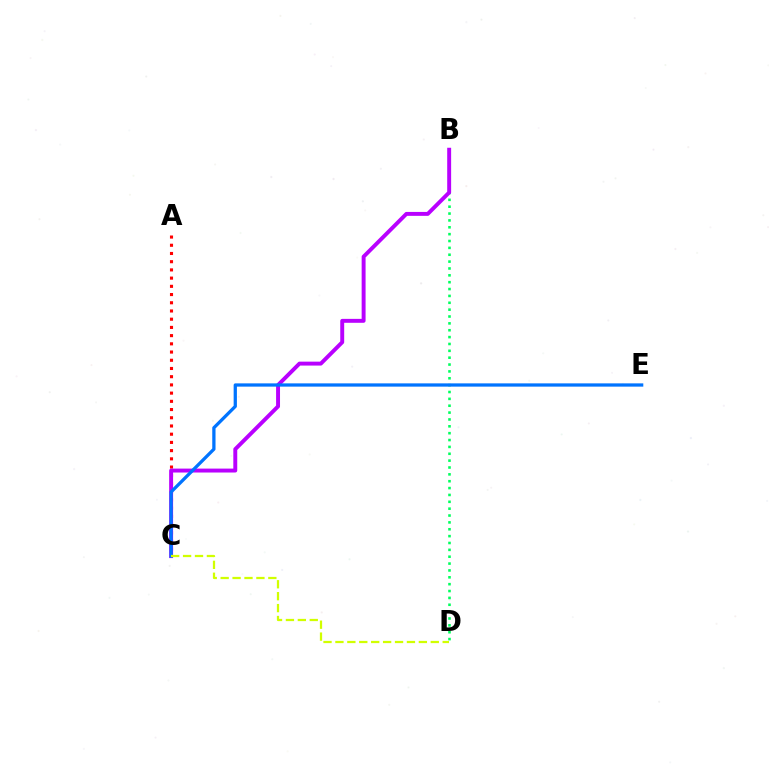{('A', 'C'): [{'color': '#ff0000', 'line_style': 'dotted', 'thickness': 2.23}], ('B', 'D'): [{'color': '#00ff5c', 'line_style': 'dotted', 'thickness': 1.86}], ('B', 'C'): [{'color': '#b900ff', 'line_style': 'solid', 'thickness': 2.83}], ('C', 'E'): [{'color': '#0074ff', 'line_style': 'solid', 'thickness': 2.35}], ('C', 'D'): [{'color': '#d1ff00', 'line_style': 'dashed', 'thickness': 1.62}]}